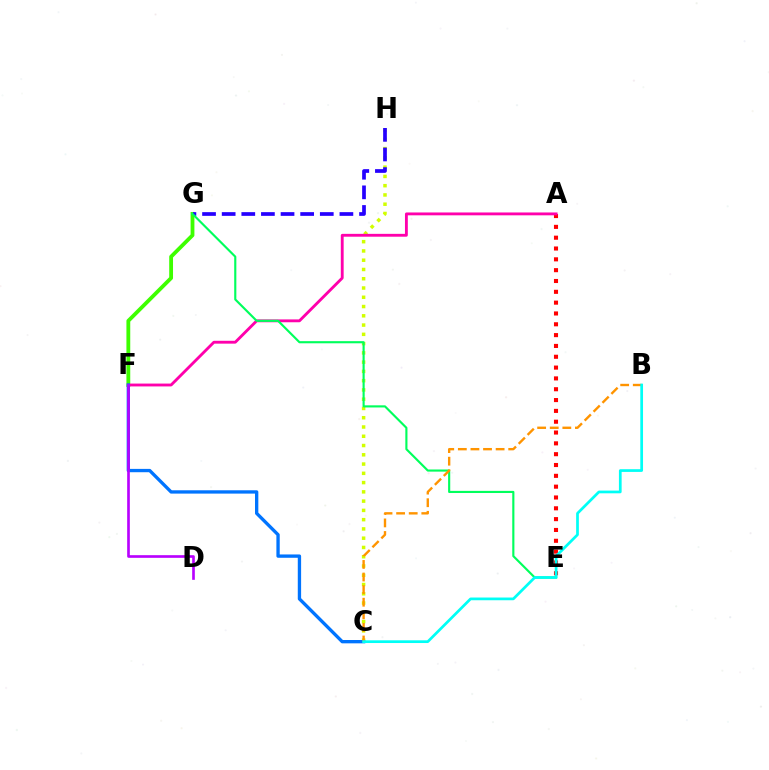{('F', 'G'): [{'color': '#3dff00', 'line_style': 'solid', 'thickness': 2.75}], ('A', 'E'): [{'color': '#ff0000', 'line_style': 'dotted', 'thickness': 2.94}], ('C', 'H'): [{'color': '#d1ff00', 'line_style': 'dotted', 'thickness': 2.52}], ('G', 'H'): [{'color': '#2500ff', 'line_style': 'dashed', 'thickness': 2.67}], ('A', 'F'): [{'color': '#ff00ac', 'line_style': 'solid', 'thickness': 2.05}], ('C', 'F'): [{'color': '#0074ff', 'line_style': 'solid', 'thickness': 2.4}], ('E', 'G'): [{'color': '#00ff5c', 'line_style': 'solid', 'thickness': 1.54}], ('B', 'C'): [{'color': '#ff9400', 'line_style': 'dashed', 'thickness': 1.71}, {'color': '#00fff6', 'line_style': 'solid', 'thickness': 1.96}], ('D', 'F'): [{'color': '#b900ff', 'line_style': 'solid', 'thickness': 1.91}]}